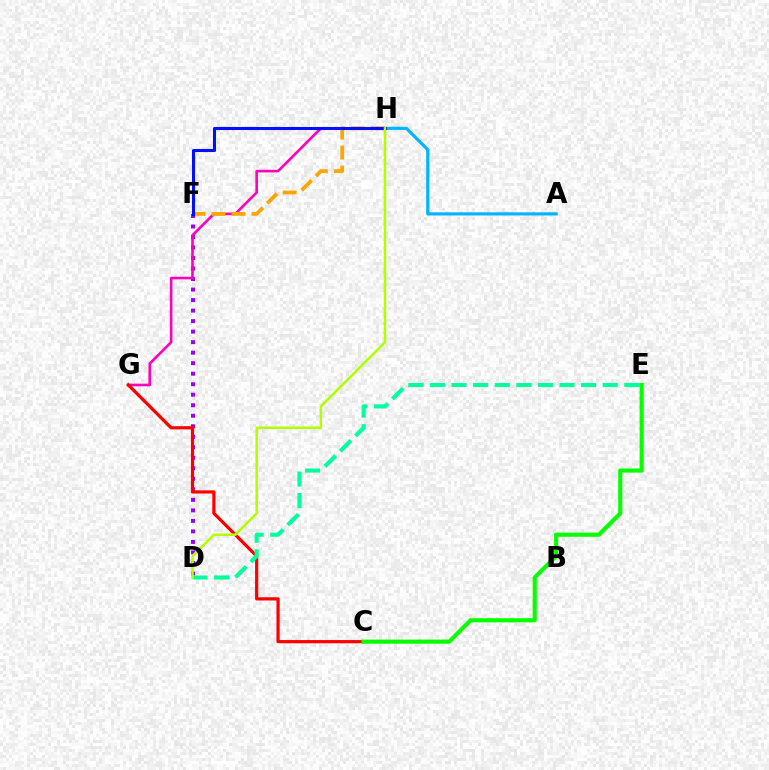{('D', 'F'): [{'color': '#9b00ff', 'line_style': 'dotted', 'thickness': 2.86}], ('G', 'H'): [{'color': '#ff00bd', 'line_style': 'solid', 'thickness': 1.88}], ('C', 'G'): [{'color': '#ff0000', 'line_style': 'solid', 'thickness': 2.31}], ('F', 'H'): [{'color': '#ffa500', 'line_style': 'dashed', 'thickness': 2.72}, {'color': '#0010ff', 'line_style': 'solid', 'thickness': 2.21}], ('A', 'H'): [{'color': '#00b5ff', 'line_style': 'solid', 'thickness': 2.28}], ('C', 'E'): [{'color': '#08ff00', 'line_style': 'solid', 'thickness': 2.97}], ('D', 'E'): [{'color': '#00ff9d', 'line_style': 'dashed', 'thickness': 2.93}], ('D', 'H'): [{'color': '#b3ff00', 'line_style': 'solid', 'thickness': 1.81}]}